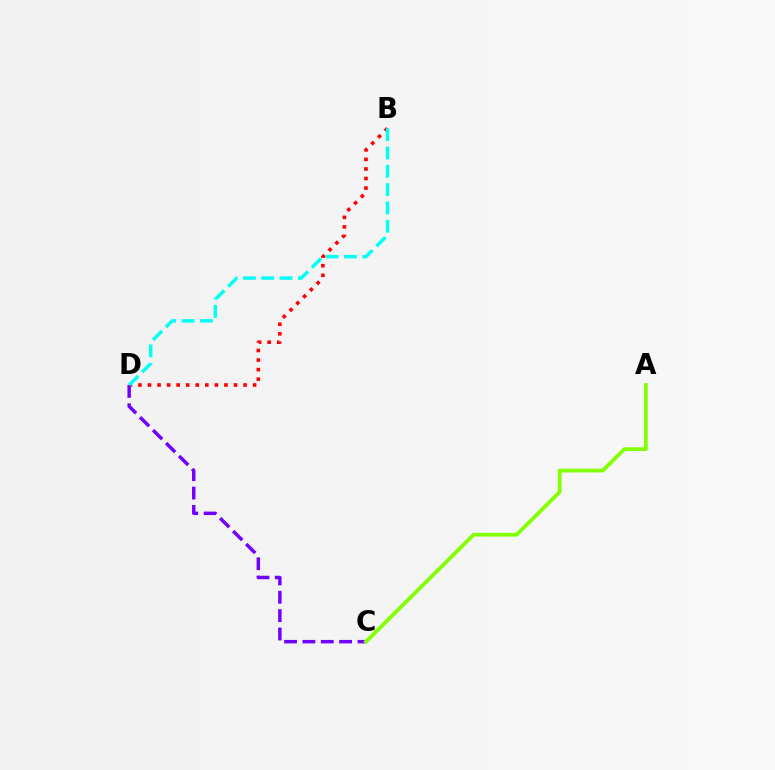{('B', 'D'): [{'color': '#ff0000', 'line_style': 'dotted', 'thickness': 2.6}, {'color': '#00fff6', 'line_style': 'dashed', 'thickness': 2.49}], ('C', 'D'): [{'color': '#7200ff', 'line_style': 'dashed', 'thickness': 2.49}], ('A', 'C'): [{'color': '#84ff00', 'line_style': 'solid', 'thickness': 2.72}]}